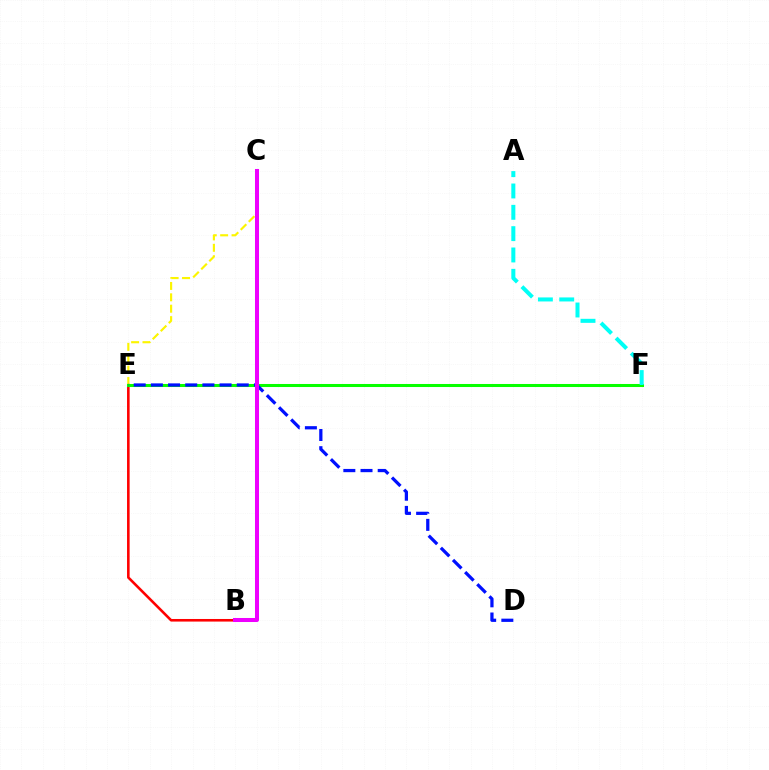{('B', 'E'): [{'color': '#ff0000', 'line_style': 'solid', 'thickness': 1.87}], ('C', 'E'): [{'color': '#fcf500', 'line_style': 'dashed', 'thickness': 1.55}], ('E', 'F'): [{'color': '#08ff00', 'line_style': 'solid', 'thickness': 2.19}], ('A', 'F'): [{'color': '#00fff6', 'line_style': 'dashed', 'thickness': 2.9}], ('D', 'E'): [{'color': '#0010ff', 'line_style': 'dashed', 'thickness': 2.33}], ('B', 'C'): [{'color': '#ee00ff', 'line_style': 'solid', 'thickness': 2.9}]}